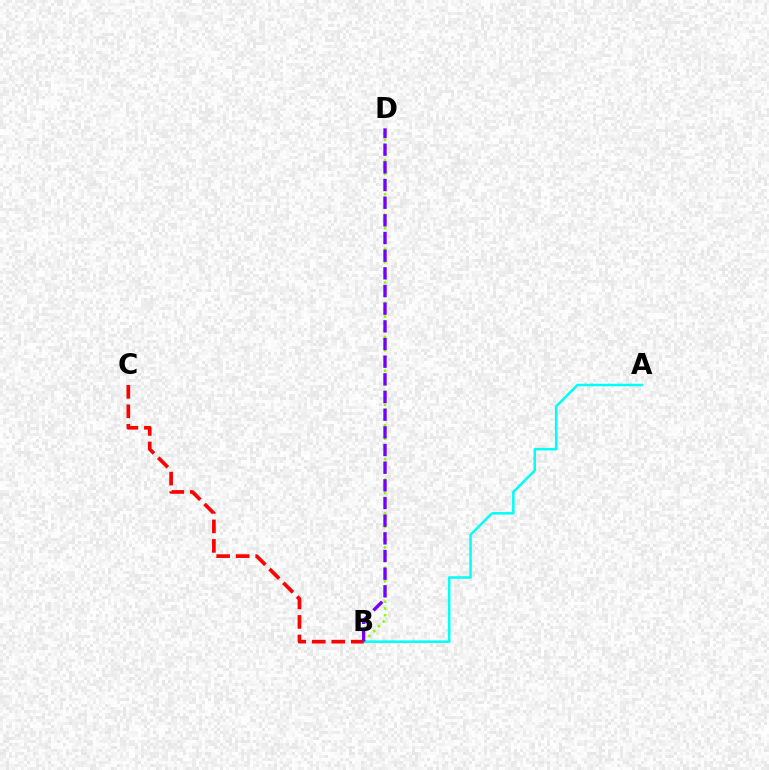{('A', 'B'): [{'color': '#00fff6', 'line_style': 'solid', 'thickness': 1.81}], ('B', 'C'): [{'color': '#ff0000', 'line_style': 'dashed', 'thickness': 2.65}], ('B', 'D'): [{'color': '#84ff00', 'line_style': 'dotted', 'thickness': 1.84}, {'color': '#7200ff', 'line_style': 'dashed', 'thickness': 2.4}]}